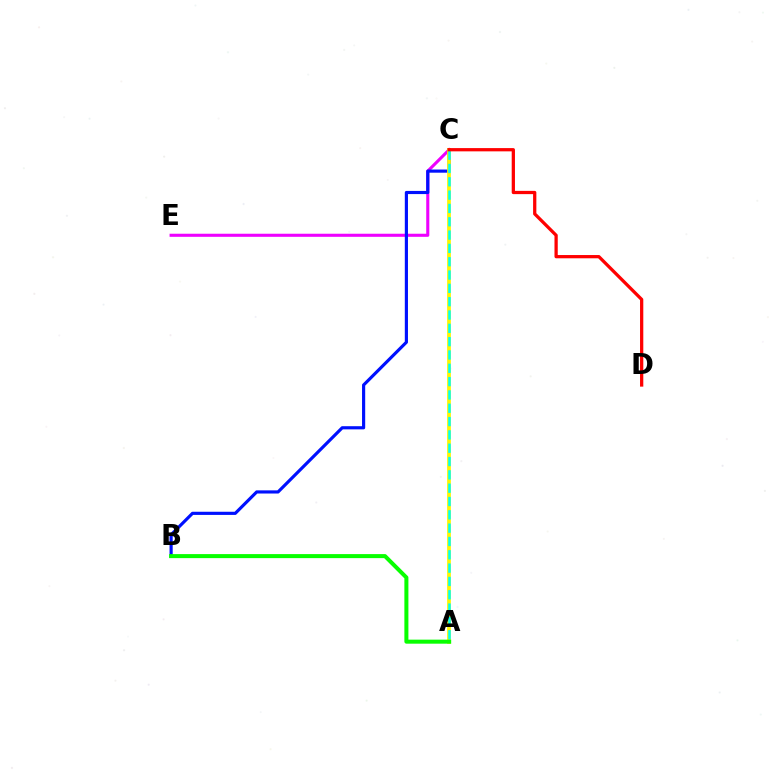{('C', 'E'): [{'color': '#ee00ff', 'line_style': 'solid', 'thickness': 2.22}], ('B', 'C'): [{'color': '#0010ff', 'line_style': 'solid', 'thickness': 2.27}], ('A', 'C'): [{'color': '#fcf500', 'line_style': 'solid', 'thickness': 2.68}, {'color': '#00fff6', 'line_style': 'dashed', 'thickness': 1.81}], ('A', 'B'): [{'color': '#08ff00', 'line_style': 'solid', 'thickness': 2.9}], ('C', 'D'): [{'color': '#ff0000', 'line_style': 'solid', 'thickness': 2.35}]}